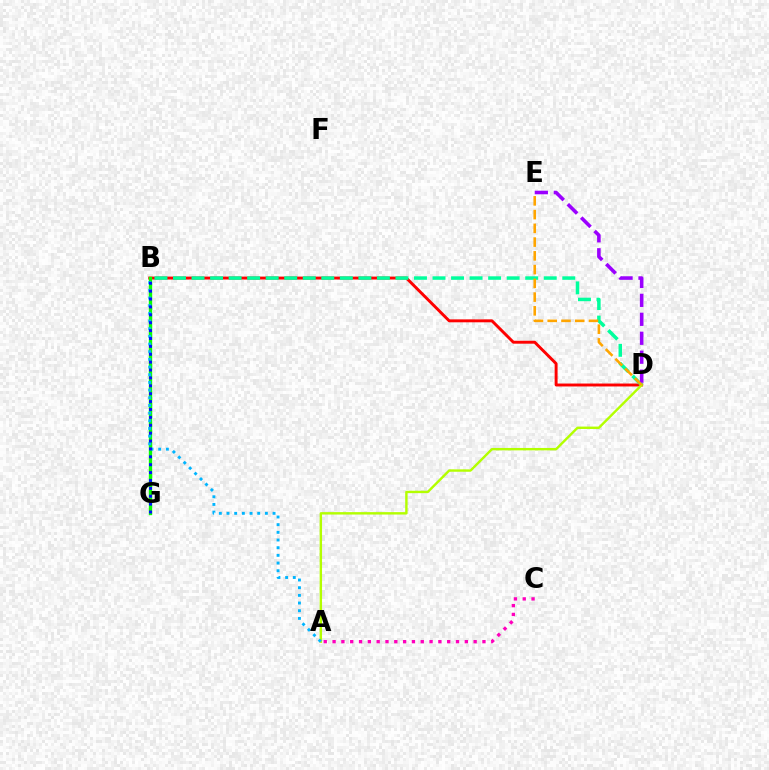{('B', 'D'): [{'color': '#ff0000', 'line_style': 'solid', 'thickness': 2.11}, {'color': '#00ff9d', 'line_style': 'dashed', 'thickness': 2.52}], ('A', 'D'): [{'color': '#b3ff00', 'line_style': 'solid', 'thickness': 1.74}], ('D', 'E'): [{'color': '#9b00ff', 'line_style': 'dashed', 'thickness': 2.57}, {'color': '#ffa500', 'line_style': 'dashed', 'thickness': 1.87}], ('B', 'G'): [{'color': '#08ff00', 'line_style': 'solid', 'thickness': 2.43}, {'color': '#0010ff', 'line_style': 'dotted', 'thickness': 2.14}], ('A', 'B'): [{'color': '#00b5ff', 'line_style': 'dotted', 'thickness': 2.08}], ('A', 'C'): [{'color': '#ff00bd', 'line_style': 'dotted', 'thickness': 2.4}]}